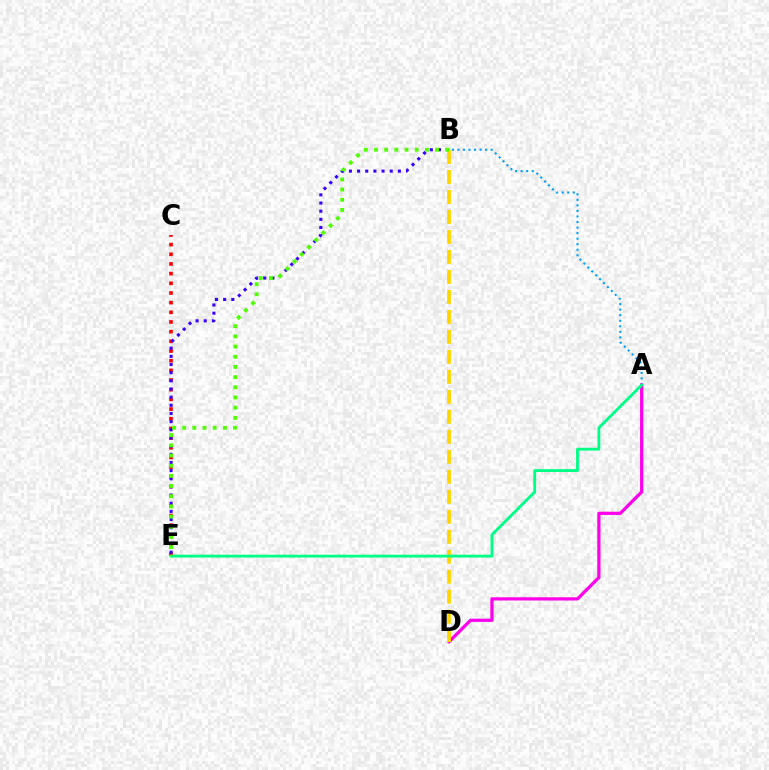{('A', 'B'): [{'color': '#009eff', 'line_style': 'dotted', 'thickness': 1.51}], ('C', 'E'): [{'color': '#ff0000', 'line_style': 'dotted', 'thickness': 2.63}], ('B', 'E'): [{'color': '#3700ff', 'line_style': 'dotted', 'thickness': 2.22}, {'color': '#4fff00', 'line_style': 'dotted', 'thickness': 2.77}], ('A', 'D'): [{'color': '#ff00ed', 'line_style': 'solid', 'thickness': 2.33}], ('B', 'D'): [{'color': '#ffd500', 'line_style': 'dashed', 'thickness': 2.72}], ('A', 'E'): [{'color': '#00ff86', 'line_style': 'solid', 'thickness': 2.05}]}